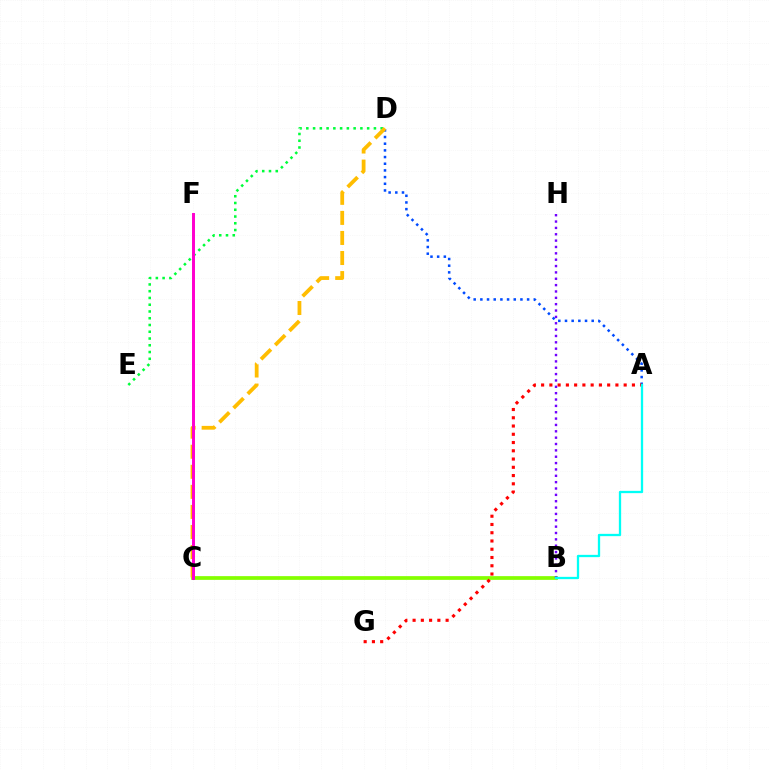{('A', 'D'): [{'color': '#004bff', 'line_style': 'dotted', 'thickness': 1.81}], ('B', 'C'): [{'color': '#84ff00', 'line_style': 'solid', 'thickness': 2.69}], ('B', 'H'): [{'color': '#7200ff', 'line_style': 'dotted', 'thickness': 1.73}], ('A', 'G'): [{'color': '#ff0000', 'line_style': 'dotted', 'thickness': 2.24}], ('D', 'E'): [{'color': '#00ff39', 'line_style': 'dotted', 'thickness': 1.84}], ('C', 'D'): [{'color': '#ffbd00', 'line_style': 'dashed', 'thickness': 2.72}], ('A', 'B'): [{'color': '#00fff6', 'line_style': 'solid', 'thickness': 1.65}], ('C', 'F'): [{'color': '#ff00cf', 'line_style': 'solid', 'thickness': 2.14}]}